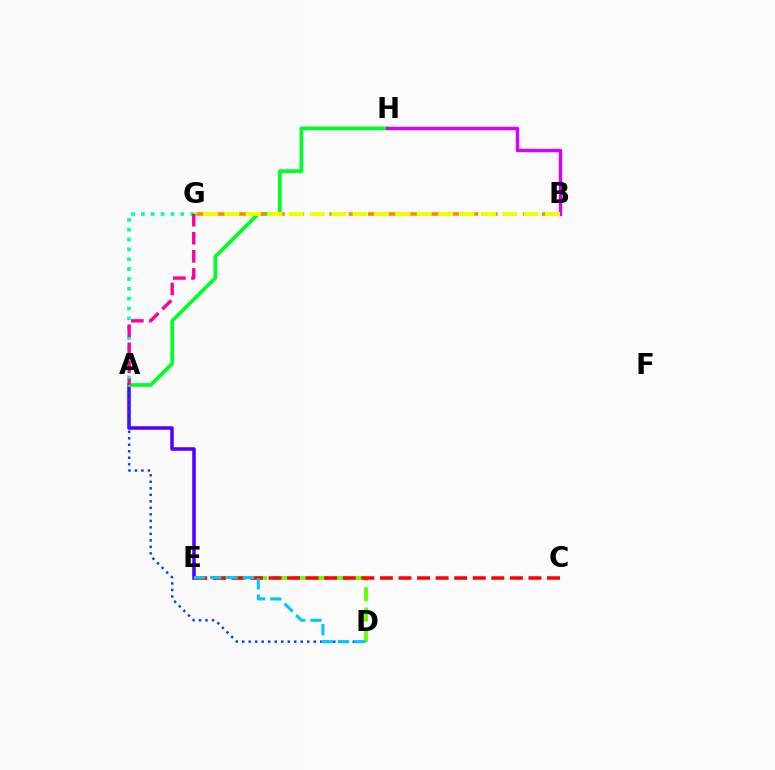{('A', 'E'): [{'color': '#4f00ff', 'line_style': 'solid', 'thickness': 2.55}], ('A', 'D'): [{'color': '#003fff', 'line_style': 'dotted', 'thickness': 1.77}], ('A', 'H'): [{'color': '#00ff27', 'line_style': 'solid', 'thickness': 2.67}], ('B', 'G'): [{'color': '#ff8800', 'line_style': 'dashed', 'thickness': 2.63}, {'color': '#eeff00', 'line_style': 'dashed', 'thickness': 2.9}], ('D', 'E'): [{'color': '#66ff00', 'line_style': 'dashed', 'thickness': 2.76}, {'color': '#00c7ff', 'line_style': 'dashed', 'thickness': 2.22}], ('B', 'H'): [{'color': '#d600ff', 'line_style': 'solid', 'thickness': 2.46}], ('A', 'G'): [{'color': '#00ffaf', 'line_style': 'dotted', 'thickness': 2.68}, {'color': '#ff00a0', 'line_style': 'dashed', 'thickness': 2.45}], ('C', 'E'): [{'color': '#ff0000', 'line_style': 'dashed', 'thickness': 2.52}]}